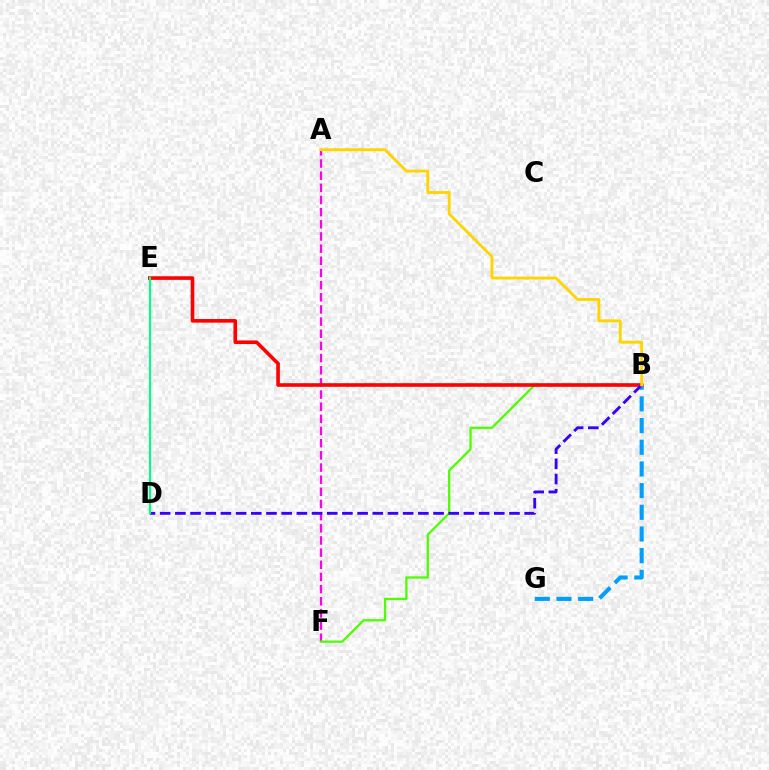{('B', 'G'): [{'color': '#009eff', 'line_style': 'dashed', 'thickness': 2.95}], ('A', 'F'): [{'color': '#ff00ed', 'line_style': 'dashed', 'thickness': 1.65}], ('B', 'F'): [{'color': '#4fff00', 'line_style': 'solid', 'thickness': 1.65}], ('B', 'E'): [{'color': '#ff0000', 'line_style': 'solid', 'thickness': 2.6}], ('B', 'D'): [{'color': '#3700ff', 'line_style': 'dashed', 'thickness': 2.06}], ('D', 'E'): [{'color': '#00ff86', 'line_style': 'solid', 'thickness': 1.55}], ('A', 'B'): [{'color': '#ffd500', 'line_style': 'solid', 'thickness': 2.07}]}